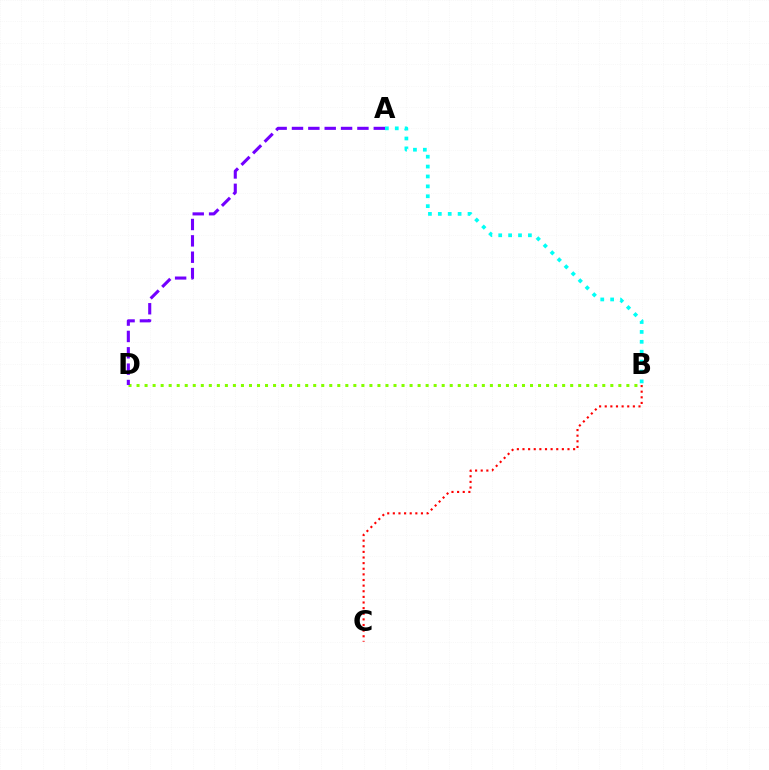{('B', 'C'): [{'color': '#ff0000', 'line_style': 'dotted', 'thickness': 1.53}], ('B', 'D'): [{'color': '#84ff00', 'line_style': 'dotted', 'thickness': 2.18}], ('A', 'B'): [{'color': '#00fff6', 'line_style': 'dotted', 'thickness': 2.69}], ('A', 'D'): [{'color': '#7200ff', 'line_style': 'dashed', 'thickness': 2.22}]}